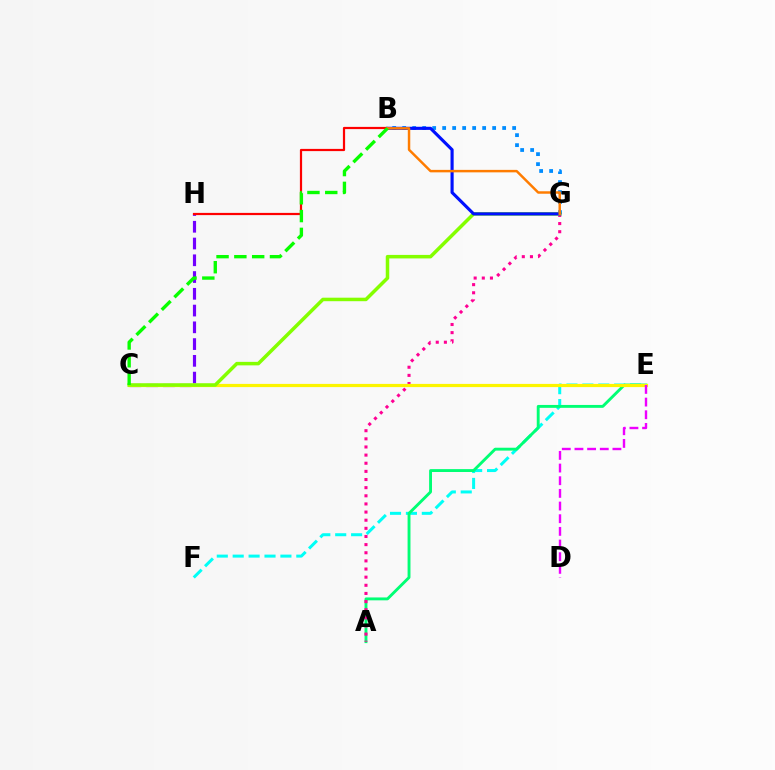{('E', 'F'): [{'color': '#00fff6', 'line_style': 'dashed', 'thickness': 2.16}], ('A', 'E'): [{'color': '#00ff74', 'line_style': 'solid', 'thickness': 2.08}], ('C', 'H'): [{'color': '#7200ff', 'line_style': 'dashed', 'thickness': 2.28}], ('B', 'G'): [{'color': '#008cff', 'line_style': 'dotted', 'thickness': 2.72}, {'color': '#0010ff', 'line_style': 'solid', 'thickness': 2.25}, {'color': '#ff7c00', 'line_style': 'solid', 'thickness': 1.78}], ('A', 'G'): [{'color': '#ff0094', 'line_style': 'dotted', 'thickness': 2.21}], ('C', 'E'): [{'color': '#fcf500', 'line_style': 'solid', 'thickness': 2.3}], ('C', 'G'): [{'color': '#84ff00', 'line_style': 'solid', 'thickness': 2.53}], ('B', 'H'): [{'color': '#ff0000', 'line_style': 'solid', 'thickness': 1.59}], ('D', 'E'): [{'color': '#ee00ff', 'line_style': 'dashed', 'thickness': 1.72}], ('B', 'C'): [{'color': '#08ff00', 'line_style': 'dashed', 'thickness': 2.42}]}